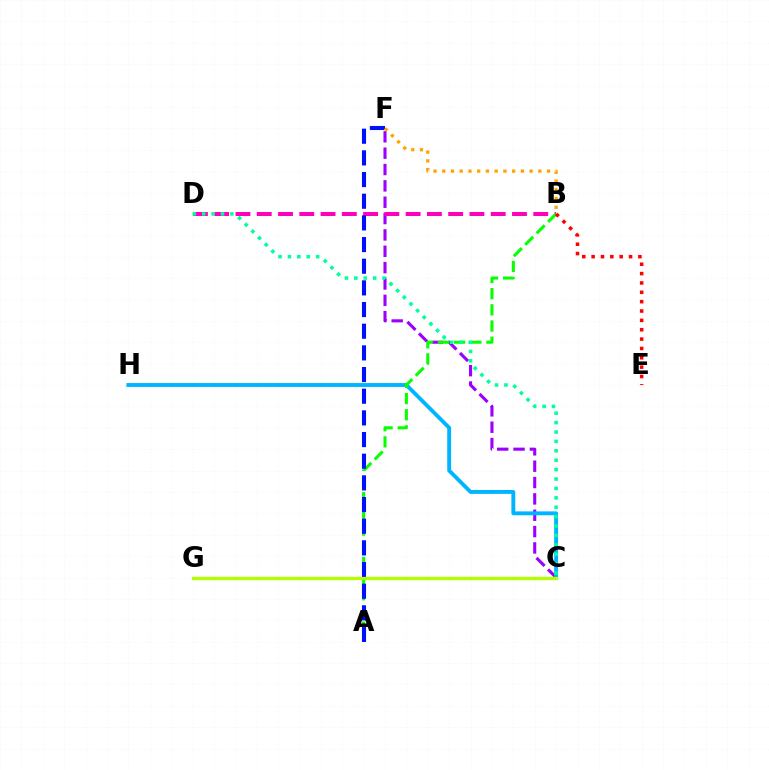{('C', 'F'): [{'color': '#9b00ff', 'line_style': 'dashed', 'thickness': 2.22}], ('C', 'H'): [{'color': '#00b5ff', 'line_style': 'solid', 'thickness': 2.8}], ('B', 'D'): [{'color': '#ff00bd', 'line_style': 'dashed', 'thickness': 2.89}], ('A', 'B'): [{'color': '#08ff00', 'line_style': 'dashed', 'thickness': 2.2}], ('C', 'D'): [{'color': '#00ff9d', 'line_style': 'dotted', 'thickness': 2.56}], ('A', 'F'): [{'color': '#0010ff', 'line_style': 'dashed', 'thickness': 2.94}], ('B', 'F'): [{'color': '#ffa500', 'line_style': 'dotted', 'thickness': 2.37}], ('B', 'E'): [{'color': '#ff0000', 'line_style': 'dotted', 'thickness': 2.54}], ('C', 'G'): [{'color': '#b3ff00', 'line_style': 'solid', 'thickness': 2.36}]}